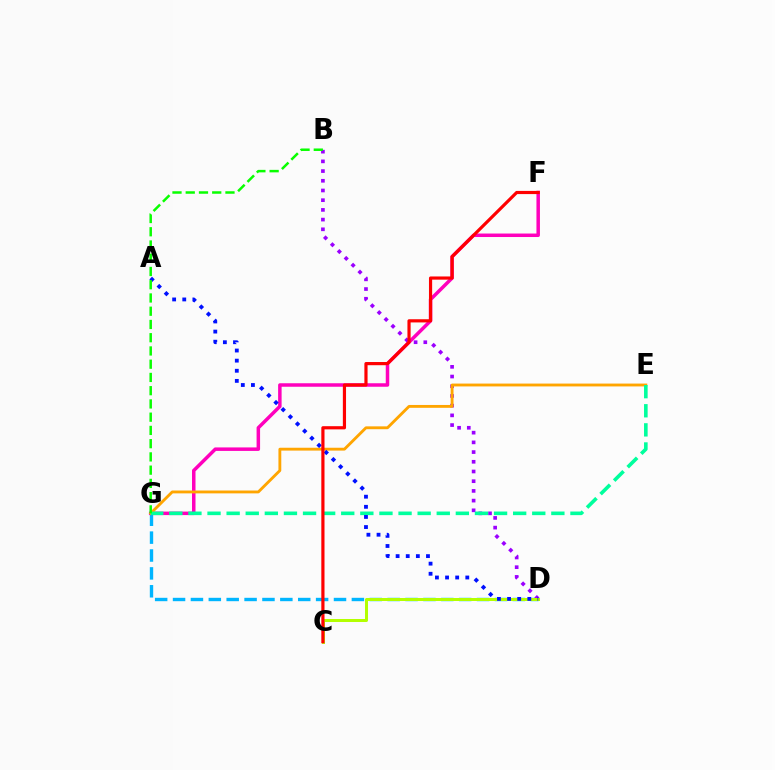{('D', 'G'): [{'color': '#00b5ff', 'line_style': 'dashed', 'thickness': 2.43}], ('B', 'D'): [{'color': '#9b00ff', 'line_style': 'dotted', 'thickness': 2.64}], ('C', 'D'): [{'color': '#b3ff00', 'line_style': 'solid', 'thickness': 2.16}], ('F', 'G'): [{'color': '#ff00bd', 'line_style': 'solid', 'thickness': 2.51}], ('E', 'G'): [{'color': '#ffa500', 'line_style': 'solid', 'thickness': 2.05}, {'color': '#00ff9d', 'line_style': 'dashed', 'thickness': 2.59}], ('A', 'D'): [{'color': '#0010ff', 'line_style': 'dotted', 'thickness': 2.75}], ('C', 'F'): [{'color': '#ff0000', 'line_style': 'solid', 'thickness': 2.29}], ('B', 'G'): [{'color': '#08ff00', 'line_style': 'dashed', 'thickness': 1.8}]}